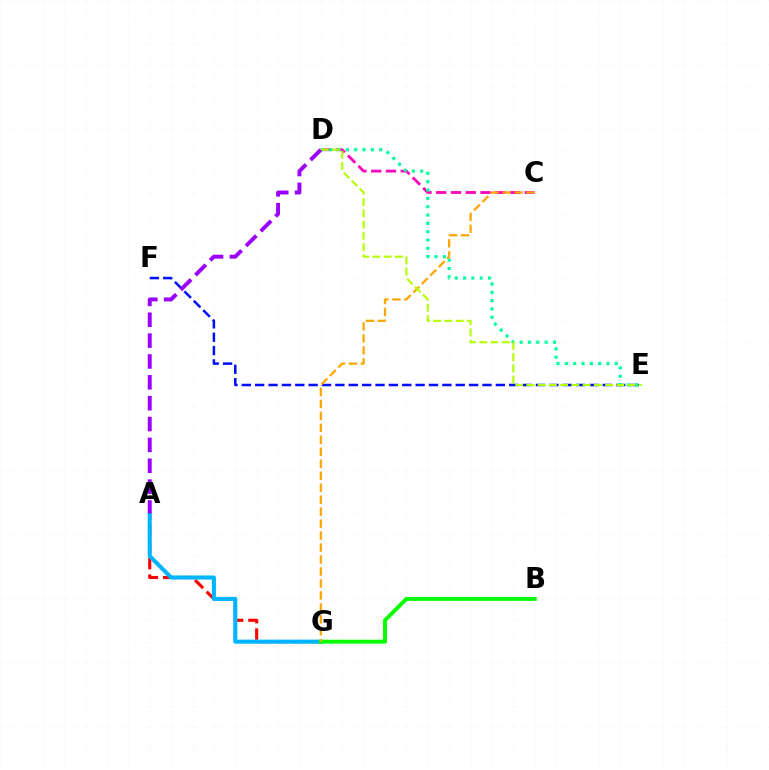{('E', 'F'): [{'color': '#0010ff', 'line_style': 'dashed', 'thickness': 1.82}], ('A', 'G'): [{'color': '#ff0000', 'line_style': 'dashed', 'thickness': 2.24}, {'color': '#00b5ff', 'line_style': 'solid', 'thickness': 2.93}], ('C', 'D'): [{'color': '#ff00bd', 'line_style': 'dashed', 'thickness': 2.01}], ('D', 'E'): [{'color': '#00ff9d', 'line_style': 'dotted', 'thickness': 2.26}, {'color': '#b3ff00', 'line_style': 'dashed', 'thickness': 1.53}], ('B', 'G'): [{'color': '#08ff00', 'line_style': 'solid', 'thickness': 2.84}], ('C', 'G'): [{'color': '#ffa500', 'line_style': 'dashed', 'thickness': 1.63}], ('A', 'D'): [{'color': '#9b00ff', 'line_style': 'dashed', 'thickness': 2.83}]}